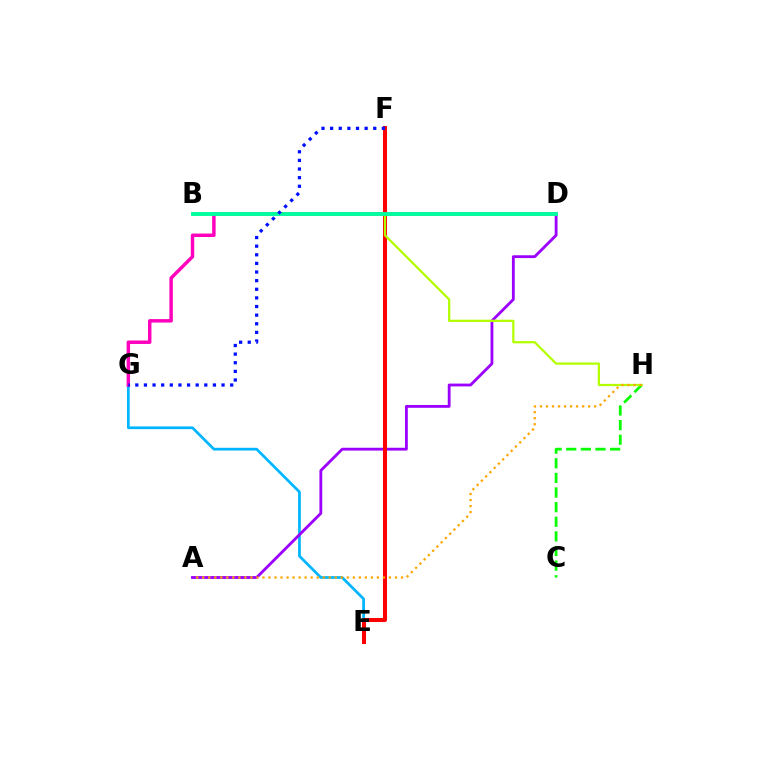{('E', 'G'): [{'color': '#00b5ff', 'line_style': 'solid', 'thickness': 1.96}], ('A', 'D'): [{'color': '#9b00ff', 'line_style': 'solid', 'thickness': 2.03}], ('E', 'F'): [{'color': '#ff0000', 'line_style': 'solid', 'thickness': 2.91}], ('C', 'H'): [{'color': '#08ff00', 'line_style': 'dashed', 'thickness': 1.99}], ('B', 'H'): [{'color': '#b3ff00', 'line_style': 'solid', 'thickness': 1.62}], ('A', 'H'): [{'color': '#ffa500', 'line_style': 'dotted', 'thickness': 1.64}], ('D', 'G'): [{'color': '#ff00bd', 'line_style': 'solid', 'thickness': 2.48}], ('B', 'D'): [{'color': '#00ff9d', 'line_style': 'solid', 'thickness': 2.8}], ('F', 'G'): [{'color': '#0010ff', 'line_style': 'dotted', 'thickness': 2.34}]}